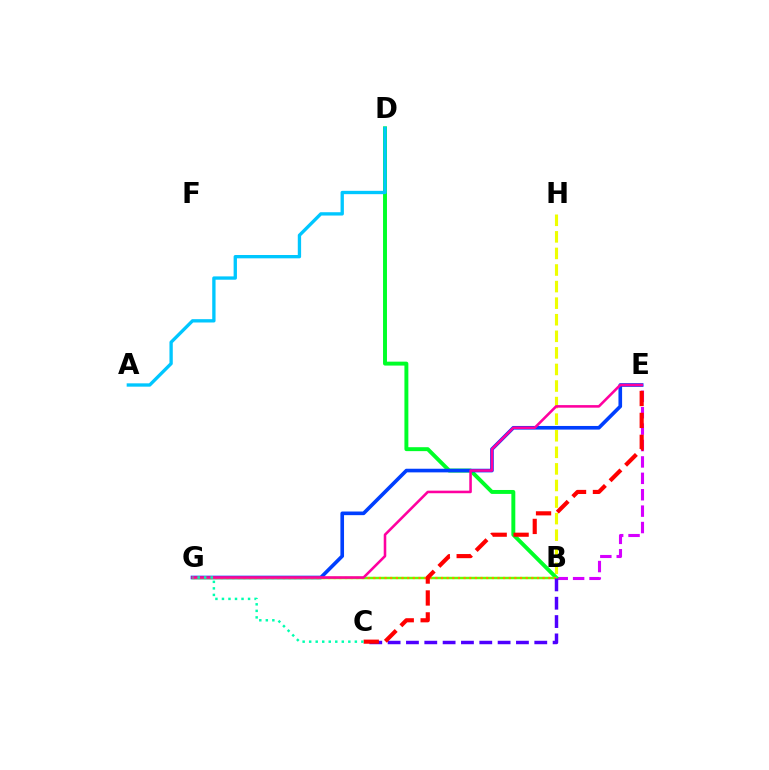{('B', 'E'): [{'color': '#d600ff', 'line_style': 'dashed', 'thickness': 2.23}], ('B', 'H'): [{'color': '#eeff00', 'line_style': 'dashed', 'thickness': 2.25}], ('B', 'D'): [{'color': '#00ff27', 'line_style': 'solid', 'thickness': 2.83}], ('E', 'G'): [{'color': '#003fff', 'line_style': 'solid', 'thickness': 2.62}, {'color': '#ff00a0', 'line_style': 'solid', 'thickness': 1.85}], ('B', 'G'): [{'color': '#66ff00', 'line_style': 'solid', 'thickness': 1.76}, {'color': '#ff8800', 'line_style': 'dotted', 'thickness': 1.53}], ('B', 'C'): [{'color': '#4f00ff', 'line_style': 'dashed', 'thickness': 2.49}], ('C', 'E'): [{'color': '#ff0000', 'line_style': 'dashed', 'thickness': 2.98}], ('A', 'D'): [{'color': '#00c7ff', 'line_style': 'solid', 'thickness': 2.4}], ('C', 'G'): [{'color': '#00ffaf', 'line_style': 'dotted', 'thickness': 1.77}]}